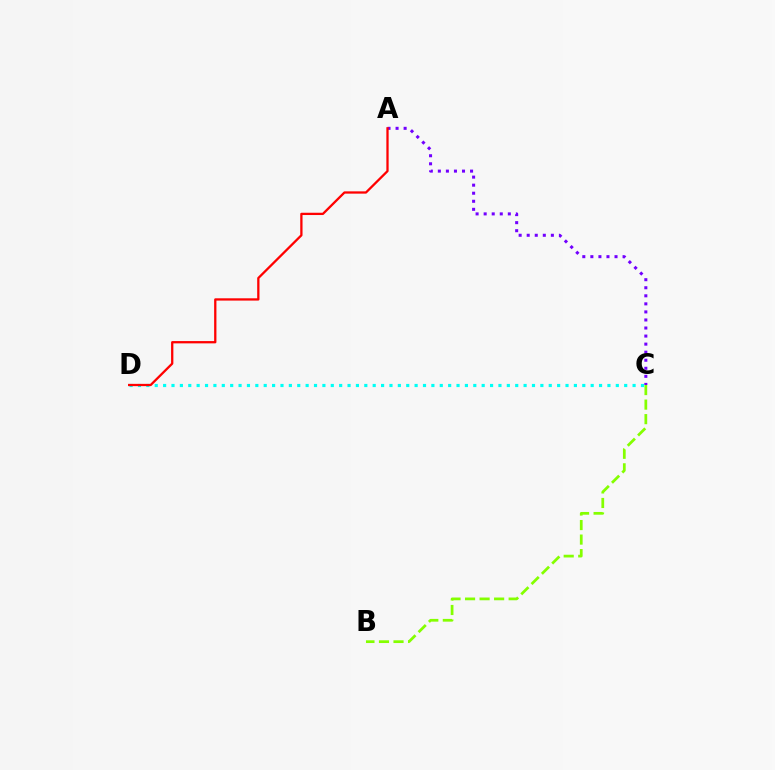{('A', 'C'): [{'color': '#7200ff', 'line_style': 'dotted', 'thickness': 2.19}], ('C', 'D'): [{'color': '#00fff6', 'line_style': 'dotted', 'thickness': 2.28}], ('B', 'C'): [{'color': '#84ff00', 'line_style': 'dashed', 'thickness': 1.97}], ('A', 'D'): [{'color': '#ff0000', 'line_style': 'solid', 'thickness': 1.65}]}